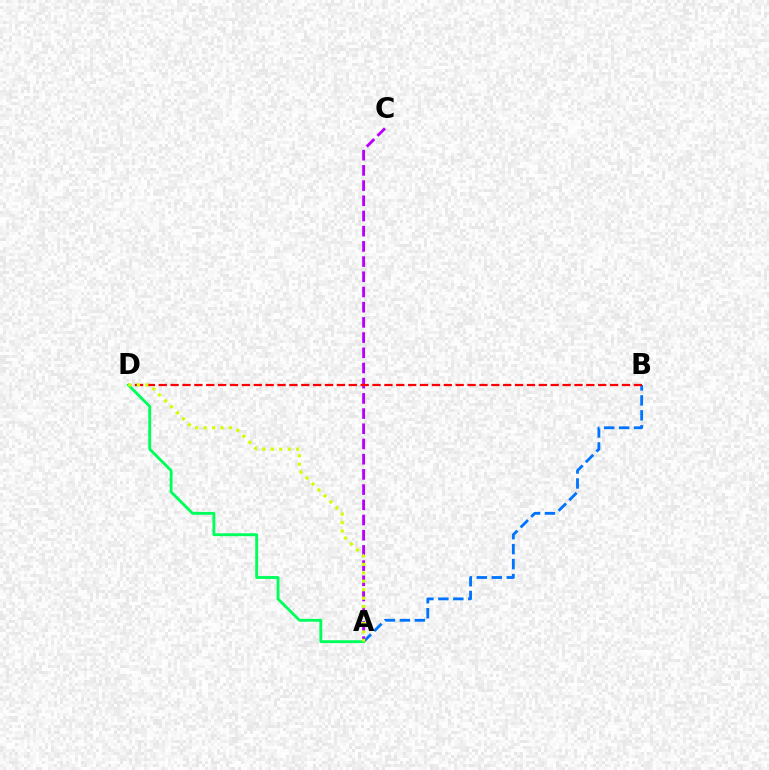{('A', 'B'): [{'color': '#0074ff', 'line_style': 'dashed', 'thickness': 2.03}], ('A', 'C'): [{'color': '#b900ff', 'line_style': 'dashed', 'thickness': 2.06}], ('B', 'D'): [{'color': '#ff0000', 'line_style': 'dashed', 'thickness': 1.61}], ('A', 'D'): [{'color': '#00ff5c', 'line_style': 'solid', 'thickness': 2.07}, {'color': '#d1ff00', 'line_style': 'dotted', 'thickness': 2.29}]}